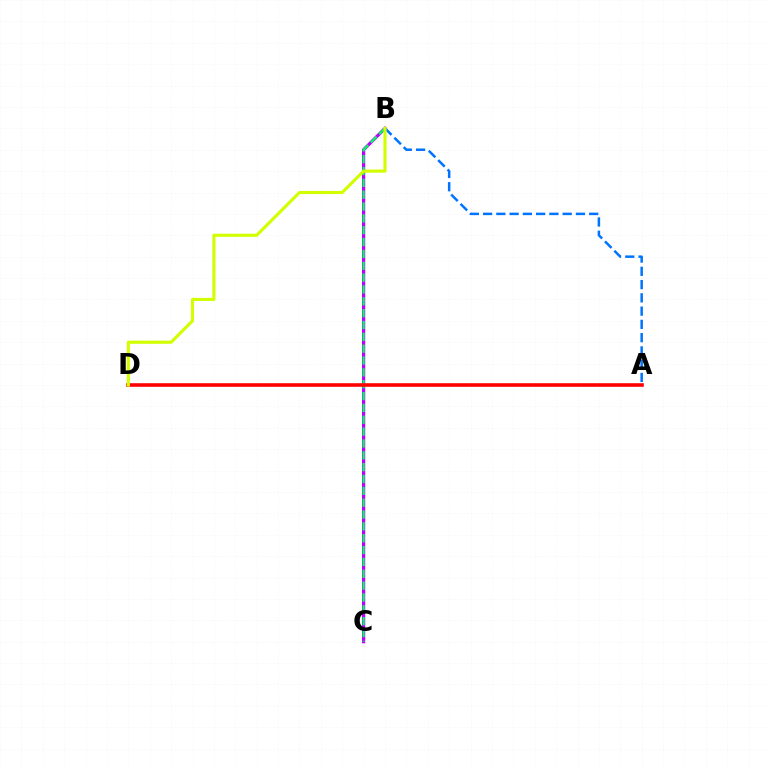{('B', 'C'): [{'color': '#b900ff', 'line_style': 'solid', 'thickness': 2.32}, {'color': '#00ff5c', 'line_style': 'dashed', 'thickness': 1.61}], ('A', 'B'): [{'color': '#0074ff', 'line_style': 'dashed', 'thickness': 1.8}], ('A', 'D'): [{'color': '#ff0000', 'line_style': 'solid', 'thickness': 2.58}], ('B', 'D'): [{'color': '#d1ff00', 'line_style': 'solid', 'thickness': 2.25}]}